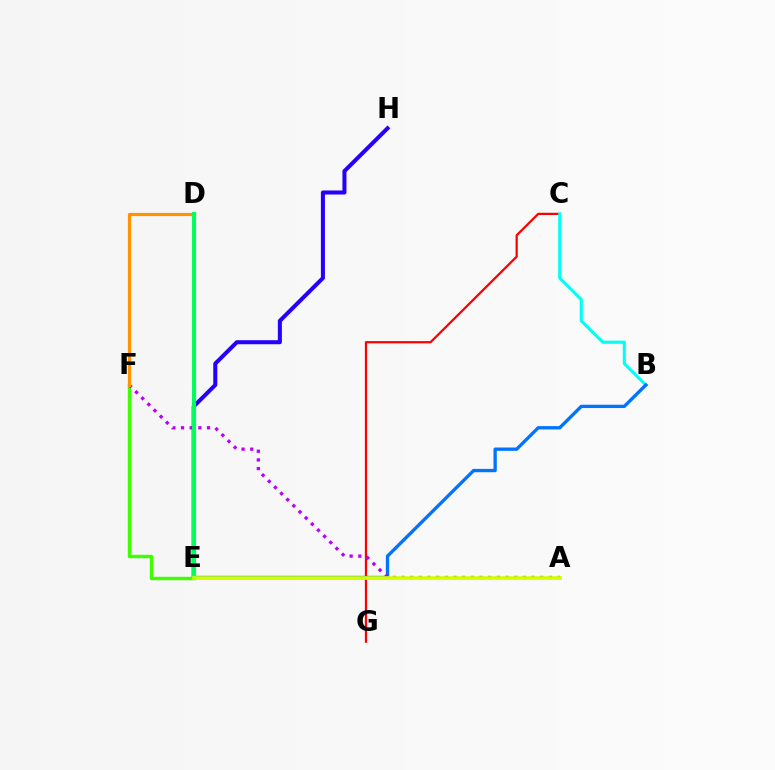{('E', 'H'): [{'color': '#2500ff', 'line_style': 'solid', 'thickness': 2.91}], ('C', 'G'): [{'color': '#ff0000', 'line_style': 'solid', 'thickness': 1.61}], ('B', 'C'): [{'color': '#00fff6', 'line_style': 'solid', 'thickness': 2.24}], ('B', 'E'): [{'color': '#0074ff', 'line_style': 'solid', 'thickness': 2.39}], ('D', 'E'): [{'color': '#ff00ac', 'line_style': 'dotted', 'thickness': 2.73}, {'color': '#00ff5c', 'line_style': 'solid', 'thickness': 2.96}], ('E', 'F'): [{'color': '#3dff00', 'line_style': 'solid', 'thickness': 2.47}], ('A', 'F'): [{'color': '#b900ff', 'line_style': 'dotted', 'thickness': 2.36}], ('D', 'F'): [{'color': '#ff9400', 'line_style': 'solid', 'thickness': 2.29}], ('A', 'E'): [{'color': '#d1ff00', 'line_style': 'solid', 'thickness': 2.63}]}